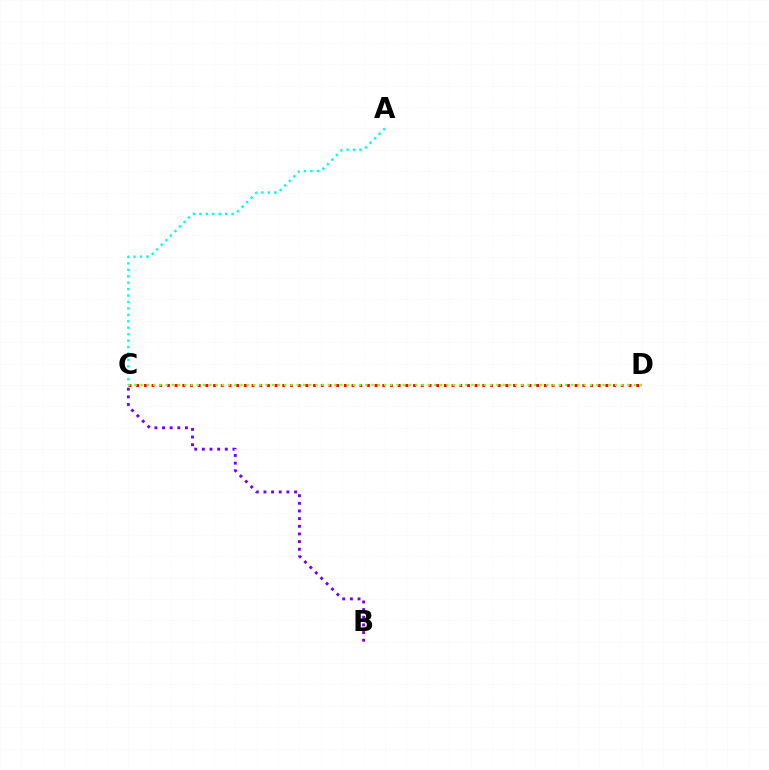{('C', 'D'): [{'color': '#ff0000', 'line_style': 'dotted', 'thickness': 2.09}, {'color': '#84ff00', 'line_style': 'dotted', 'thickness': 1.7}], ('B', 'C'): [{'color': '#7200ff', 'line_style': 'dotted', 'thickness': 2.08}], ('A', 'C'): [{'color': '#00fff6', 'line_style': 'dotted', 'thickness': 1.75}]}